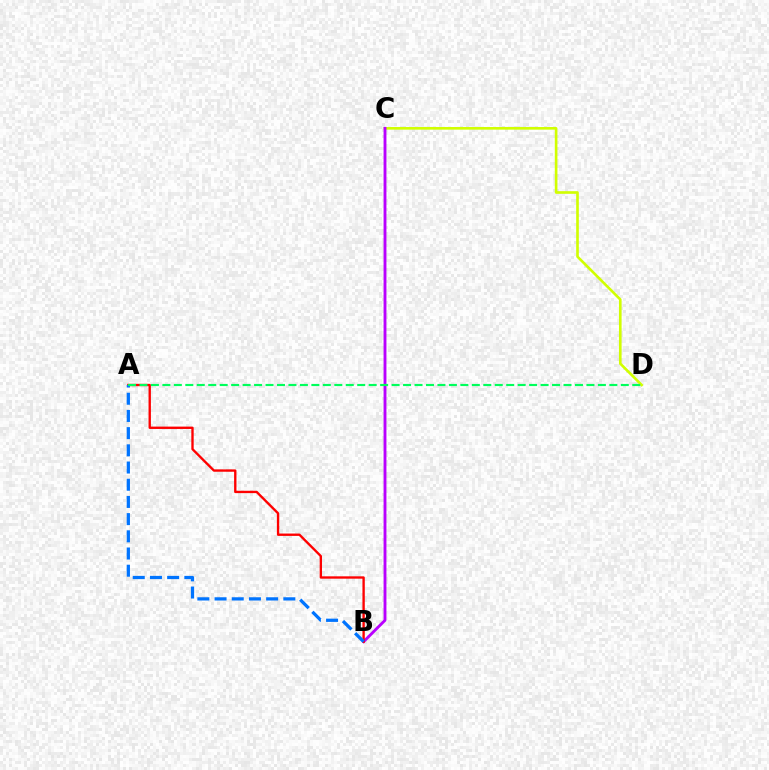{('C', 'D'): [{'color': '#d1ff00', 'line_style': 'solid', 'thickness': 1.9}], ('B', 'C'): [{'color': '#b900ff', 'line_style': 'solid', 'thickness': 2.06}], ('A', 'B'): [{'color': '#ff0000', 'line_style': 'solid', 'thickness': 1.7}, {'color': '#0074ff', 'line_style': 'dashed', 'thickness': 2.34}], ('A', 'D'): [{'color': '#00ff5c', 'line_style': 'dashed', 'thickness': 1.56}]}